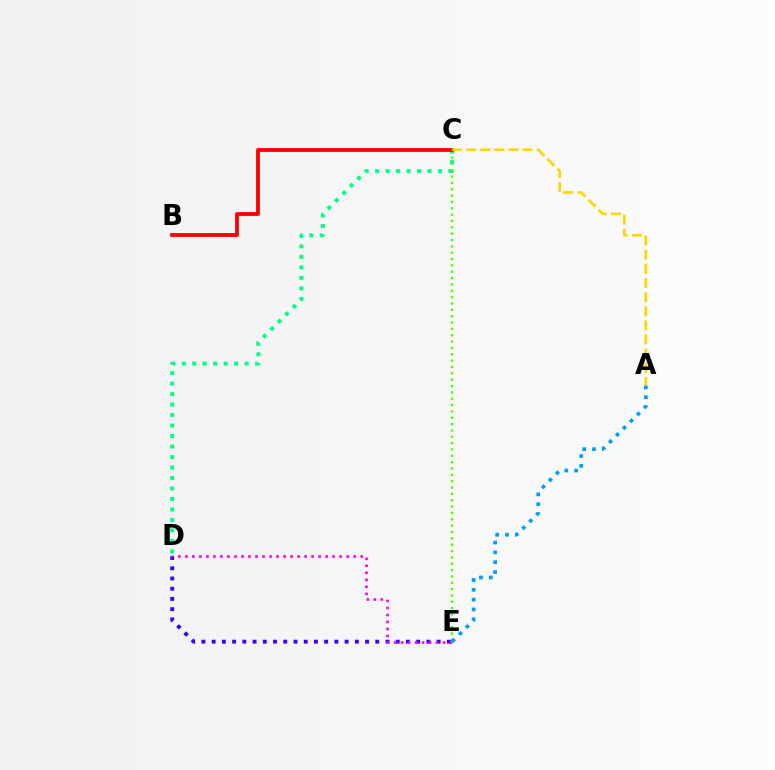{('D', 'E'): [{'color': '#3700ff', 'line_style': 'dotted', 'thickness': 2.78}, {'color': '#ff00ed', 'line_style': 'dotted', 'thickness': 1.91}], ('C', 'D'): [{'color': '#00ff86', 'line_style': 'dotted', 'thickness': 2.85}], ('C', 'E'): [{'color': '#4fff00', 'line_style': 'dotted', 'thickness': 1.72}], ('B', 'C'): [{'color': '#ff0000', 'line_style': 'solid', 'thickness': 2.74}], ('A', 'C'): [{'color': '#ffd500', 'line_style': 'dashed', 'thickness': 1.92}], ('A', 'E'): [{'color': '#009eff', 'line_style': 'dotted', 'thickness': 2.67}]}